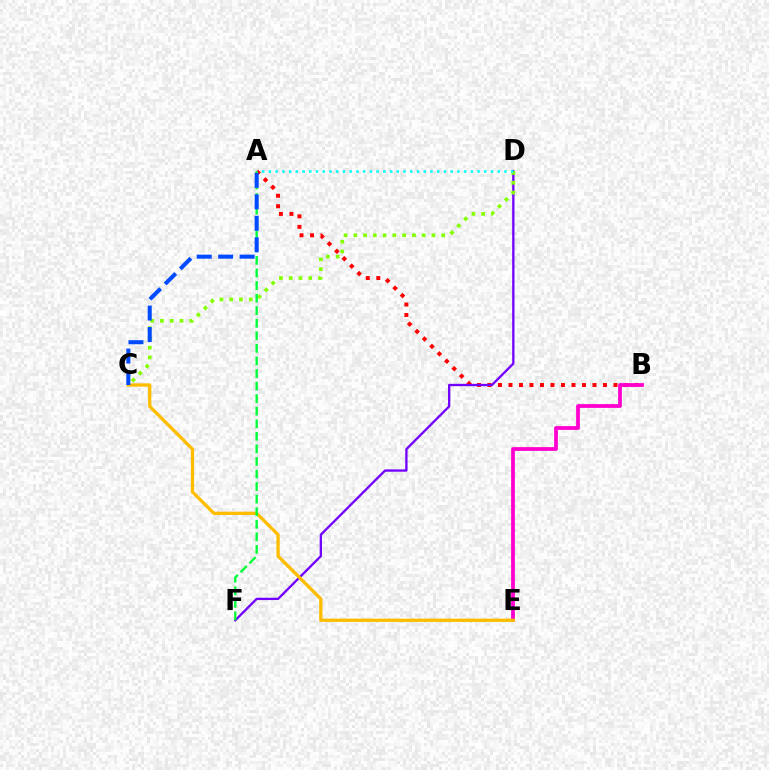{('A', 'B'): [{'color': '#ff0000', 'line_style': 'dotted', 'thickness': 2.85}], ('D', 'F'): [{'color': '#7200ff', 'line_style': 'solid', 'thickness': 1.66}], ('C', 'D'): [{'color': '#84ff00', 'line_style': 'dotted', 'thickness': 2.65}], ('A', 'D'): [{'color': '#00fff6', 'line_style': 'dotted', 'thickness': 1.83}], ('B', 'E'): [{'color': '#ff00cf', 'line_style': 'solid', 'thickness': 2.71}], ('C', 'E'): [{'color': '#ffbd00', 'line_style': 'solid', 'thickness': 2.36}], ('A', 'F'): [{'color': '#00ff39', 'line_style': 'dashed', 'thickness': 1.71}], ('A', 'C'): [{'color': '#004bff', 'line_style': 'dashed', 'thickness': 2.91}]}